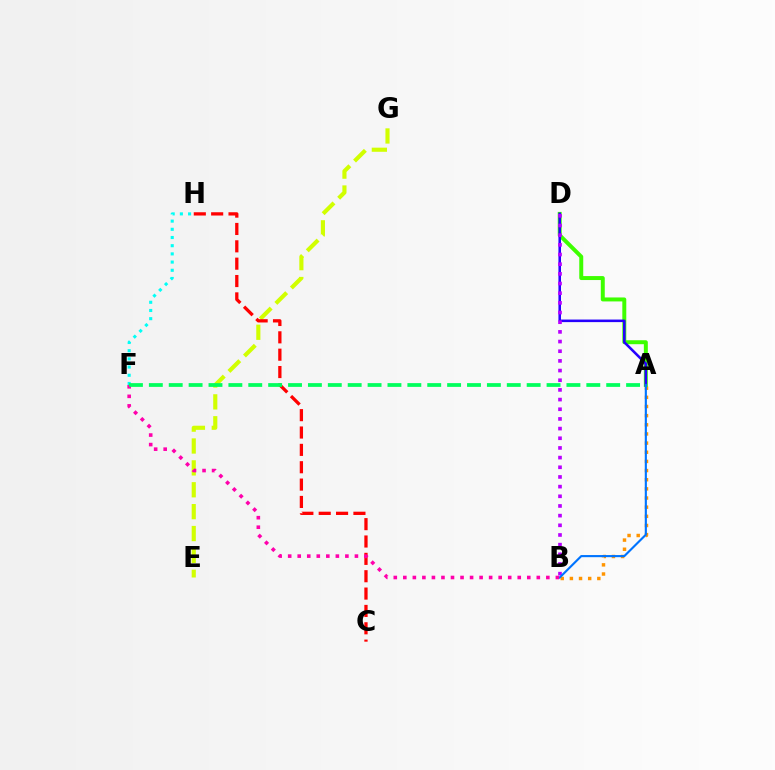{('A', 'B'): [{'color': '#ff9400', 'line_style': 'dotted', 'thickness': 2.49}, {'color': '#0074ff', 'line_style': 'solid', 'thickness': 1.53}], ('A', 'D'): [{'color': '#3dff00', 'line_style': 'solid', 'thickness': 2.85}, {'color': '#2500ff', 'line_style': 'solid', 'thickness': 1.84}], ('B', 'D'): [{'color': '#b900ff', 'line_style': 'dotted', 'thickness': 2.63}], ('E', 'G'): [{'color': '#d1ff00', 'line_style': 'dashed', 'thickness': 2.97}], ('C', 'H'): [{'color': '#ff0000', 'line_style': 'dashed', 'thickness': 2.36}], ('F', 'H'): [{'color': '#00fff6', 'line_style': 'dotted', 'thickness': 2.23}], ('B', 'F'): [{'color': '#ff00ac', 'line_style': 'dotted', 'thickness': 2.59}], ('A', 'F'): [{'color': '#00ff5c', 'line_style': 'dashed', 'thickness': 2.7}]}